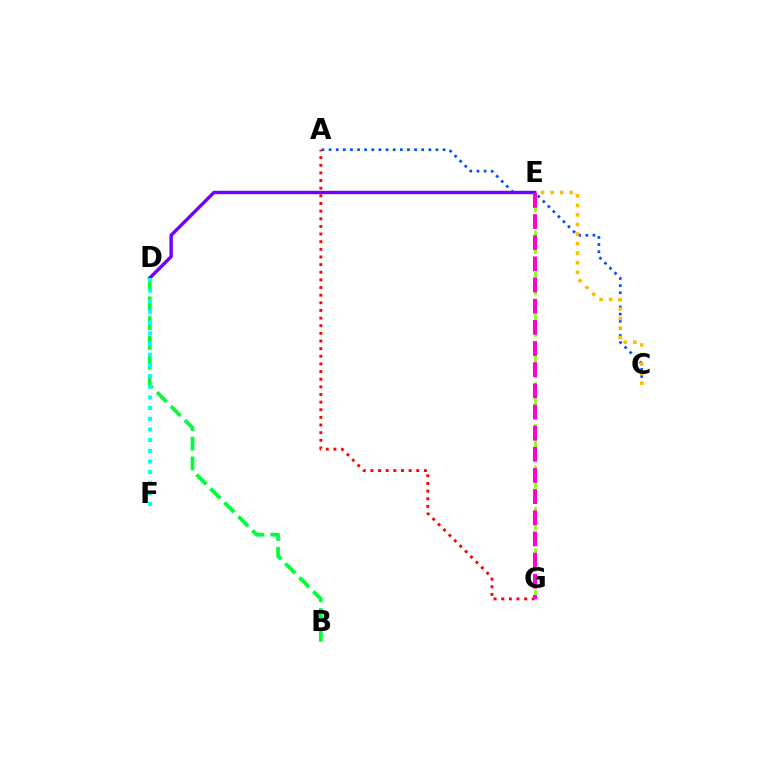{('A', 'C'): [{'color': '#004bff', 'line_style': 'dotted', 'thickness': 1.94}], ('B', 'D'): [{'color': '#00ff39', 'line_style': 'dashed', 'thickness': 2.68}], ('D', 'E'): [{'color': '#7200ff', 'line_style': 'solid', 'thickness': 2.44}], ('D', 'F'): [{'color': '#00fff6', 'line_style': 'dotted', 'thickness': 2.9}], ('A', 'G'): [{'color': '#ff0000', 'line_style': 'dotted', 'thickness': 2.08}], ('E', 'G'): [{'color': '#84ff00', 'line_style': 'dashed', 'thickness': 1.88}, {'color': '#ff00cf', 'line_style': 'dashed', 'thickness': 2.87}], ('C', 'E'): [{'color': '#ffbd00', 'line_style': 'dotted', 'thickness': 2.6}]}